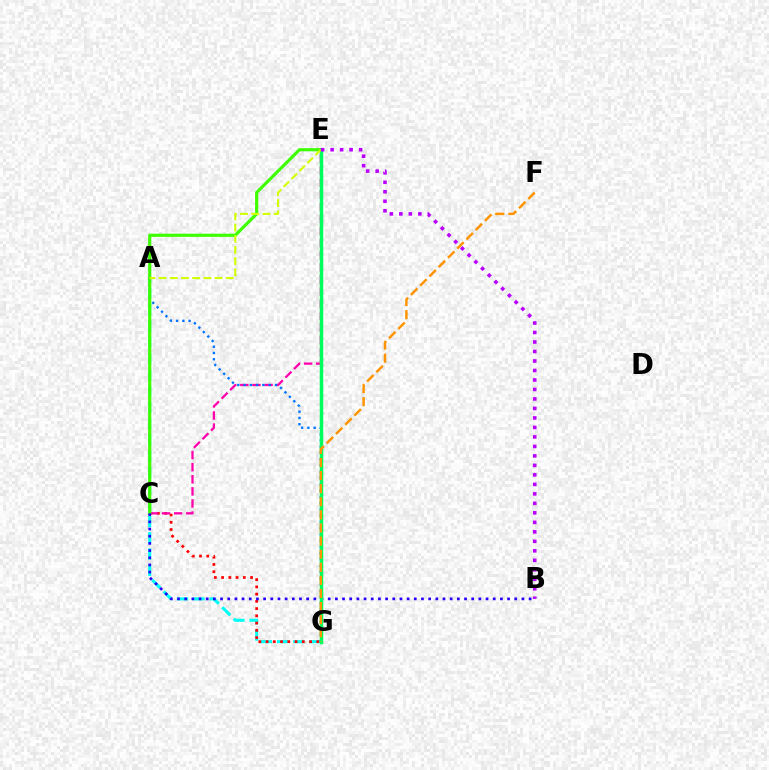{('A', 'G'): [{'color': '#00fff6', 'line_style': 'dashed', 'thickness': 2.21}, {'color': '#0074ff', 'line_style': 'dotted', 'thickness': 1.7}], ('C', 'G'): [{'color': '#ff0000', 'line_style': 'dotted', 'thickness': 1.97}], ('C', 'E'): [{'color': '#ff00ac', 'line_style': 'dashed', 'thickness': 1.64}, {'color': '#3dff00', 'line_style': 'solid', 'thickness': 2.29}], ('B', 'C'): [{'color': '#2500ff', 'line_style': 'dotted', 'thickness': 1.95}], ('E', 'G'): [{'color': '#00ff5c', 'line_style': 'solid', 'thickness': 2.52}], ('F', 'G'): [{'color': '#ff9400', 'line_style': 'dashed', 'thickness': 1.78}], ('A', 'E'): [{'color': '#d1ff00', 'line_style': 'dashed', 'thickness': 1.52}], ('B', 'E'): [{'color': '#b900ff', 'line_style': 'dotted', 'thickness': 2.58}]}